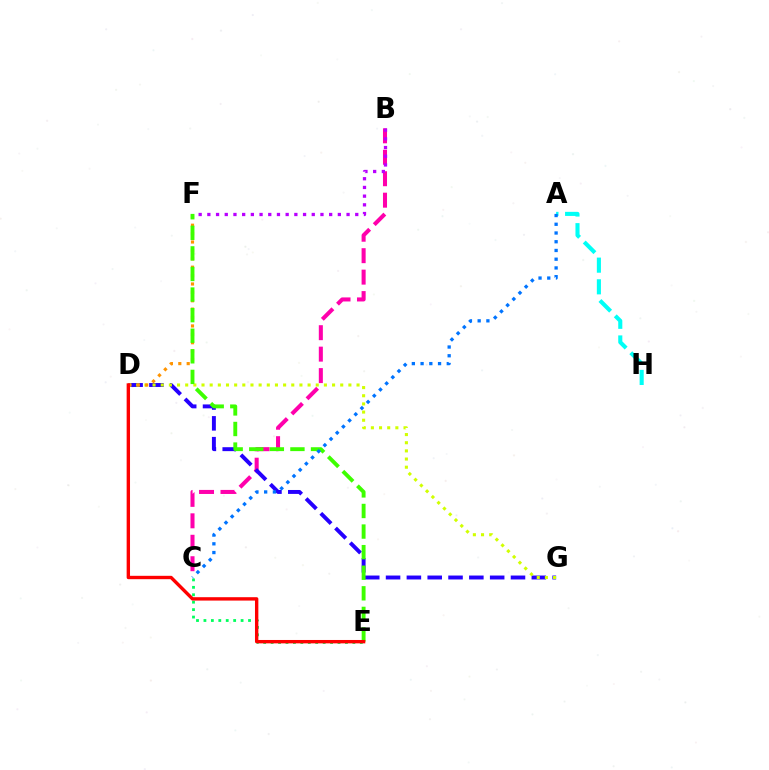{('B', 'C'): [{'color': '#ff00ac', 'line_style': 'dashed', 'thickness': 2.91}], ('C', 'E'): [{'color': '#00ff5c', 'line_style': 'dotted', 'thickness': 2.02}], ('D', 'G'): [{'color': '#2500ff', 'line_style': 'dashed', 'thickness': 2.83}, {'color': '#d1ff00', 'line_style': 'dotted', 'thickness': 2.22}], ('B', 'F'): [{'color': '#b900ff', 'line_style': 'dotted', 'thickness': 2.36}], ('D', 'F'): [{'color': '#ff9400', 'line_style': 'dotted', 'thickness': 2.28}], ('E', 'F'): [{'color': '#3dff00', 'line_style': 'dashed', 'thickness': 2.8}], ('A', 'H'): [{'color': '#00fff6', 'line_style': 'dashed', 'thickness': 2.94}], ('A', 'C'): [{'color': '#0074ff', 'line_style': 'dotted', 'thickness': 2.37}], ('D', 'E'): [{'color': '#ff0000', 'line_style': 'solid', 'thickness': 2.43}]}